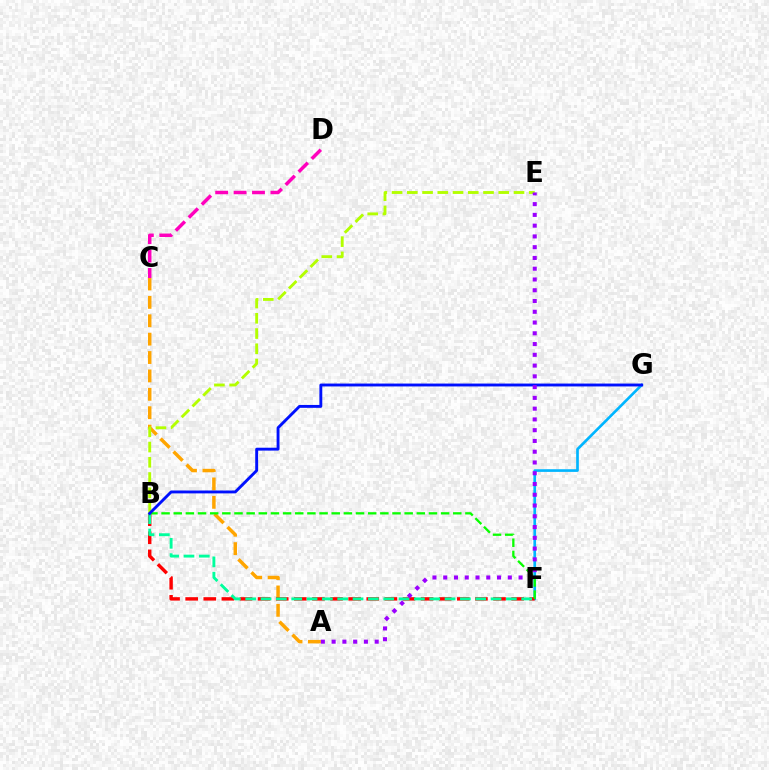{('F', 'G'): [{'color': '#00b5ff', 'line_style': 'solid', 'thickness': 1.92}], ('A', 'C'): [{'color': '#ffa500', 'line_style': 'dashed', 'thickness': 2.5}], ('B', 'F'): [{'color': '#ff0000', 'line_style': 'dashed', 'thickness': 2.46}, {'color': '#00ff9d', 'line_style': 'dashed', 'thickness': 2.08}, {'color': '#08ff00', 'line_style': 'dashed', 'thickness': 1.65}], ('C', 'D'): [{'color': '#ff00bd', 'line_style': 'dashed', 'thickness': 2.5}], ('B', 'E'): [{'color': '#b3ff00', 'line_style': 'dashed', 'thickness': 2.07}], ('B', 'G'): [{'color': '#0010ff', 'line_style': 'solid', 'thickness': 2.08}], ('A', 'E'): [{'color': '#9b00ff', 'line_style': 'dotted', 'thickness': 2.92}]}